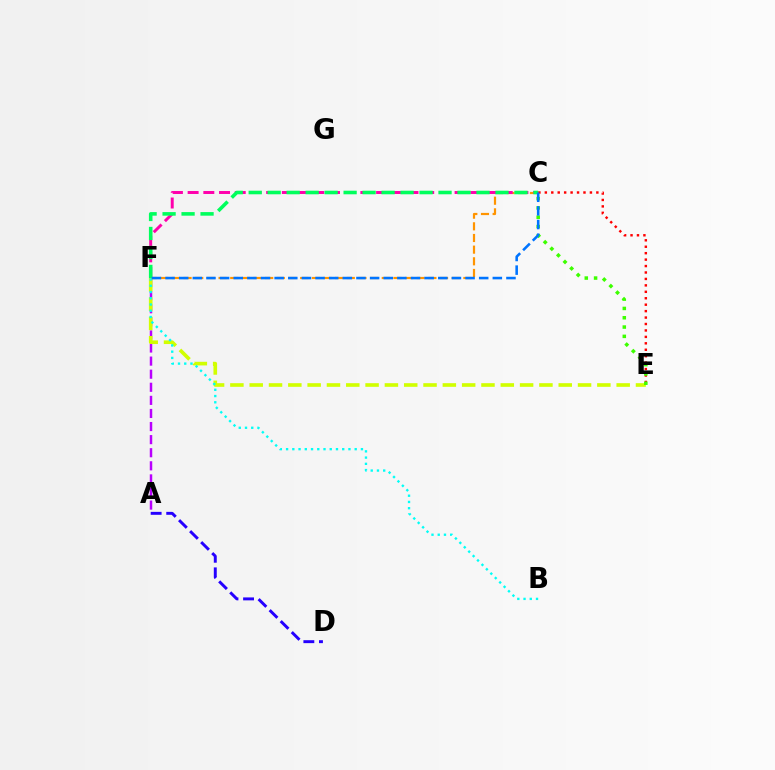{('A', 'D'): [{'color': '#2500ff', 'line_style': 'dashed', 'thickness': 2.12}], ('C', 'F'): [{'color': '#ff9400', 'line_style': 'dashed', 'thickness': 1.58}, {'color': '#ff00ac', 'line_style': 'dashed', 'thickness': 2.13}, {'color': '#00ff5c', 'line_style': 'dashed', 'thickness': 2.58}, {'color': '#0074ff', 'line_style': 'dashed', 'thickness': 1.85}], ('C', 'E'): [{'color': '#ff0000', 'line_style': 'dotted', 'thickness': 1.75}, {'color': '#3dff00', 'line_style': 'dotted', 'thickness': 2.53}], ('A', 'F'): [{'color': '#b900ff', 'line_style': 'dashed', 'thickness': 1.78}], ('E', 'F'): [{'color': '#d1ff00', 'line_style': 'dashed', 'thickness': 2.62}], ('B', 'F'): [{'color': '#00fff6', 'line_style': 'dotted', 'thickness': 1.69}]}